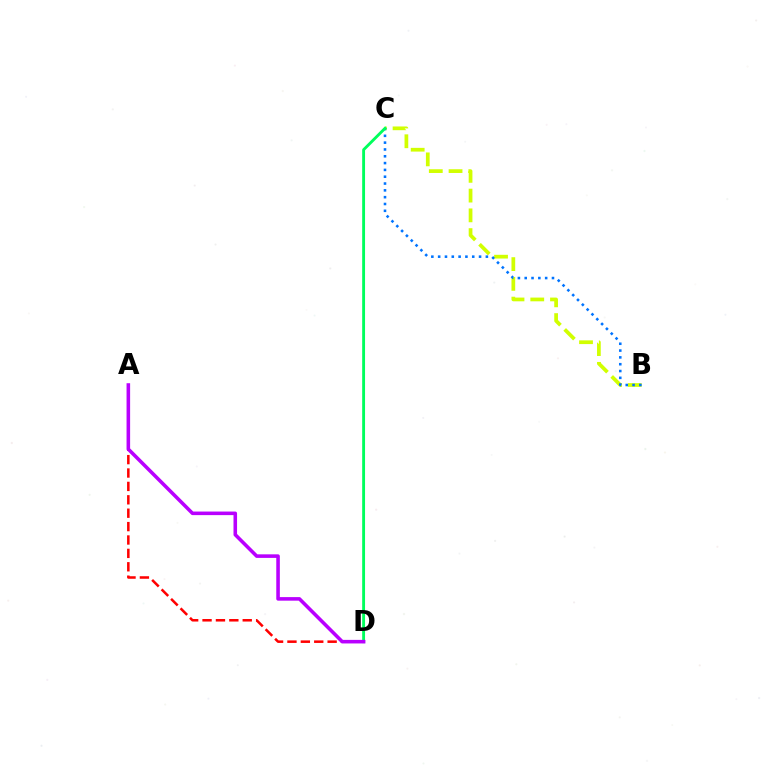{('B', 'C'): [{'color': '#d1ff00', 'line_style': 'dashed', 'thickness': 2.68}, {'color': '#0074ff', 'line_style': 'dotted', 'thickness': 1.85}], ('A', 'D'): [{'color': '#ff0000', 'line_style': 'dashed', 'thickness': 1.82}, {'color': '#b900ff', 'line_style': 'solid', 'thickness': 2.57}], ('C', 'D'): [{'color': '#00ff5c', 'line_style': 'solid', 'thickness': 2.06}]}